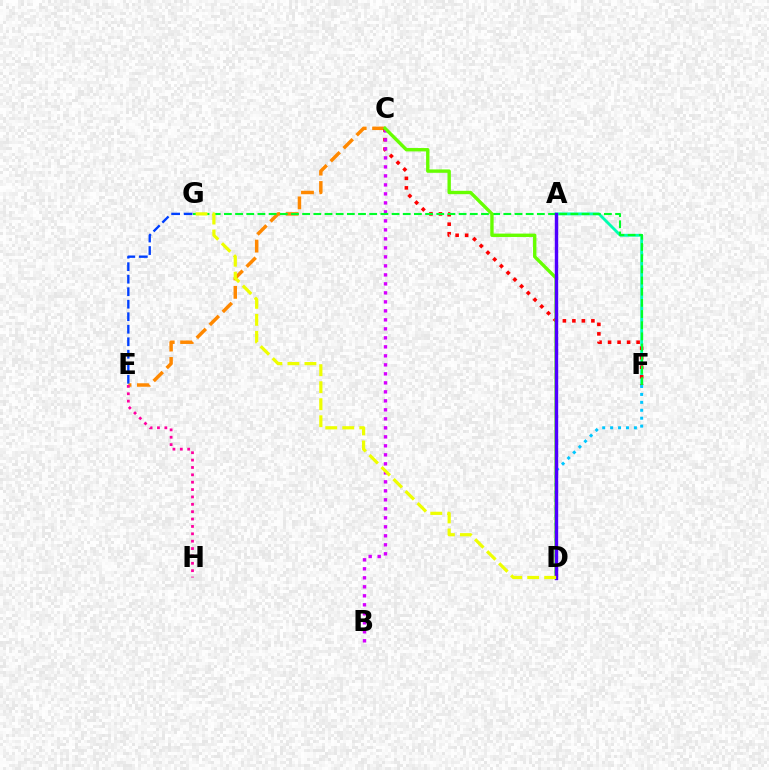{('C', 'E'): [{'color': '#ff8800', 'line_style': 'dashed', 'thickness': 2.5}], ('A', 'F'): [{'color': '#00ffaf', 'line_style': 'solid', 'thickness': 2.06}], ('C', 'F'): [{'color': '#ff0000', 'line_style': 'dotted', 'thickness': 2.58}], ('E', 'H'): [{'color': '#ff00a0', 'line_style': 'dotted', 'thickness': 2.0}], ('B', 'C'): [{'color': '#d600ff', 'line_style': 'dotted', 'thickness': 2.44}], ('E', 'G'): [{'color': '#003fff', 'line_style': 'dashed', 'thickness': 1.7}], ('F', 'G'): [{'color': '#00ff27', 'line_style': 'dashed', 'thickness': 1.52}], ('D', 'F'): [{'color': '#00c7ff', 'line_style': 'dotted', 'thickness': 2.15}], ('C', 'D'): [{'color': '#66ff00', 'line_style': 'solid', 'thickness': 2.43}], ('A', 'D'): [{'color': '#4f00ff', 'line_style': 'solid', 'thickness': 2.45}], ('D', 'G'): [{'color': '#eeff00', 'line_style': 'dashed', 'thickness': 2.31}]}